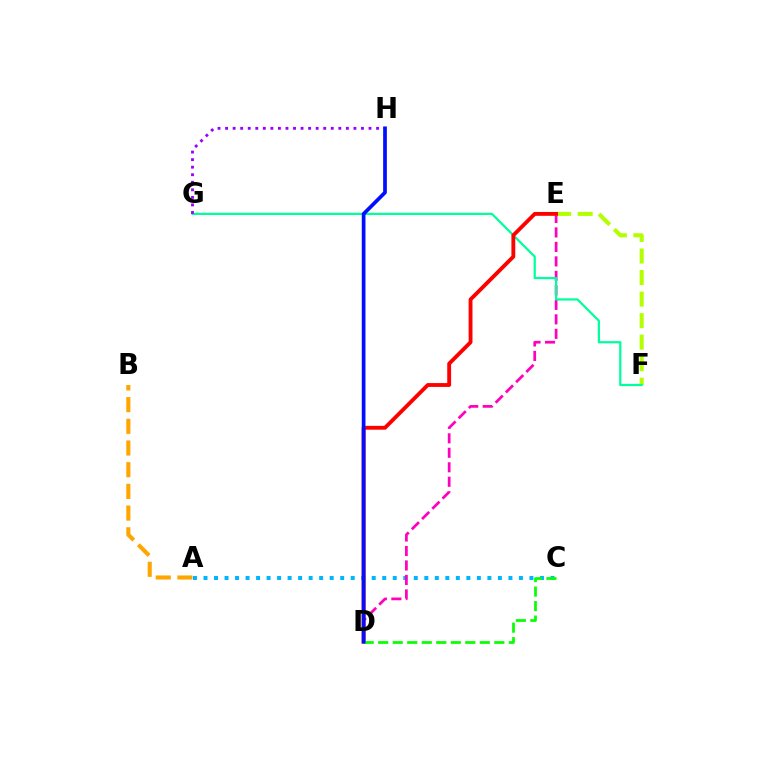{('A', 'C'): [{'color': '#00b5ff', 'line_style': 'dotted', 'thickness': 2.86}], ('D', 'E'): [{'color': '#ff00bd', 'line_style': 'dashed', 'thickness': 1.97}, {'color': '#ff0000', 'line_style': 'solid', 'thickness': 2.77}], ('E', 'F'): [{'color': '#b3ff00', 'line_style': 'dashed', 'thickness': 2.92}], ('F', 'G'): [{'color': '#00ff9d', 'line_style': 'solid', 'thickness': 1.6}], ('A', 'B'): [{'color': '#ffa500', 'line_style': 'dashed', 'thickness': 2.95}], ('G', 'H'): [{'color': '#9b00ff', 'line_style': 'dotted', 'thickness': 2.05}], ('C', 'D'): [{'color': '#08ff00', 'line_style': 'dashed', 'thickness': 1.97}], ('D', 'H'): [{'color': '#0010ff', 'line_style': 'solid', 'thickness': 2.67}]}